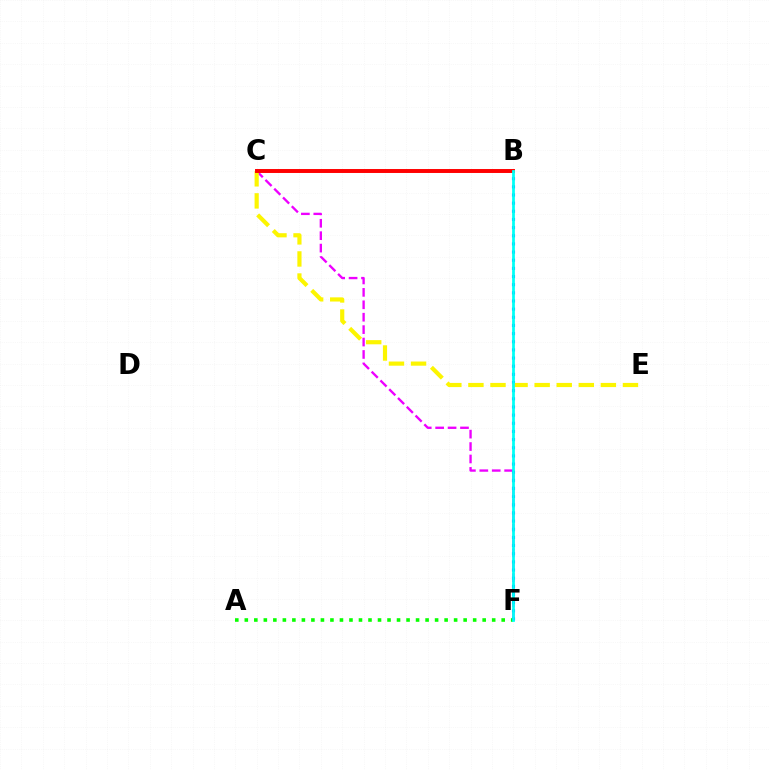{('A', 'F'): [{'color': '#08ff00', 'line_style': 'dotted', 'thickness': 2.59}], ('C', 'F'): [{'color': '#ee00ff', 'line_style': 'dashed', 'thickness': 1.69}], ('B', 'F'): [{'color': '#0010ff', 'line_style': 'dotted', 'thickness': 2.22}, {'color': '#00fff6', 'line_style': 'solid', 'thickness': 1.98}], ('C', 'E'): [{'color': '#fcf500', 'line_style': 'dashed', 'thickness': 3.0}], ('B', 'C'): [{'color': '#ff0000', 'line_style': 'solid', 'thickness': 2.84}]}